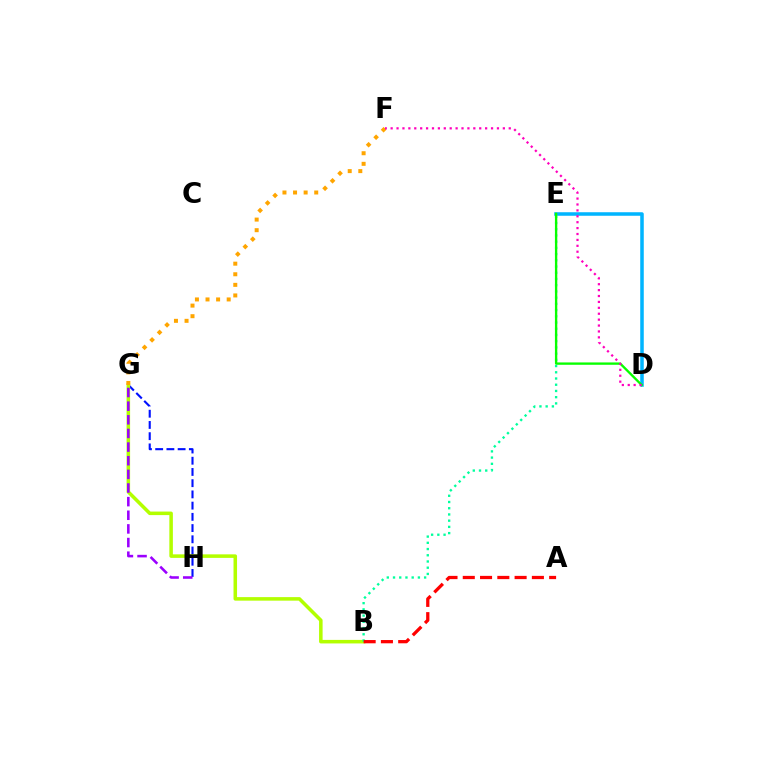{('G', 'H'): [{'color': '#0010ff', 'line_style': 'dashed', 'thickness': 1.52}, {'color': '#9b00ff', 'line_style': 'dashed', 'thickness': 1.85}], ('B', 'G'): [{'color': '#b3ff00', 'line_style': 'solid', 'thickness': 2.54}], ('D', 'E'): [{'color': '#00b5ff', 'line_style': 'solid', 'thickness': 2.54}, {'color': '#08ff00', 'line_style': 'solid', 'thickness': 1.69}], ('B', 'E'): [{'color': '#00ff9d', 'line_style': 'dotted', 'thickness': 1.69}], ('F', 'G'): [{'color': '#ffa500', 'line_style': 'dotted', 'thickness': 2.88}], ('D', 'F'): [{'color': '#ff00bd', 'line_style': 'dotted', 'thickness': 1.6}], ('A', 'B'): [{'color': '#ff0000', 'line_style': 'dashed', 'thickness': 2.35}]}